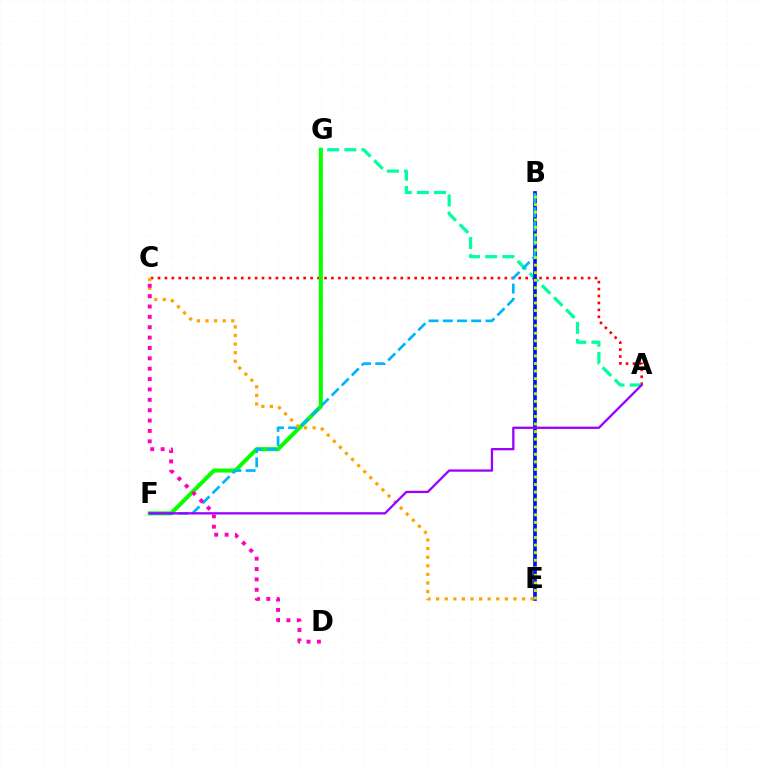{('A', 'C'): [{'color': '#ff0000', 'line_style': 'dotted', 'thickness': 1.88}], ('F', 'G'): [{'color': '#08ff00', 'line_style': 'solid', 'thickness': 2.91}], ('A', 'G'): [{'color': '#00ff9d', 'line_style': 'dashed', 'thickness': 2.33}], ('B', 'E'): [{'color': '#0010ff', 'line_style': 'solid', 'thickness': 2.65}, {'color': '#b3ff00', 'line_style': 'dotted', 'thickness': 2.06}], ('B', 'F'): [{'color': '#00b5ff', 'line_style': 'dashed', 'thickness': 1.93}], ('C', 'E'): [{'color': '#ffa500', 'line_style': 'dotted', 'thickness': 2.33}], ('A', 'F'): [{'color': '#9b00ff', 'line_style': 'solid', 'thickness': 1.65}], ('C', 'D'): [{'color': '#ff00bd', 'line_style': 'dotted', 'thickness': 2.82}]}